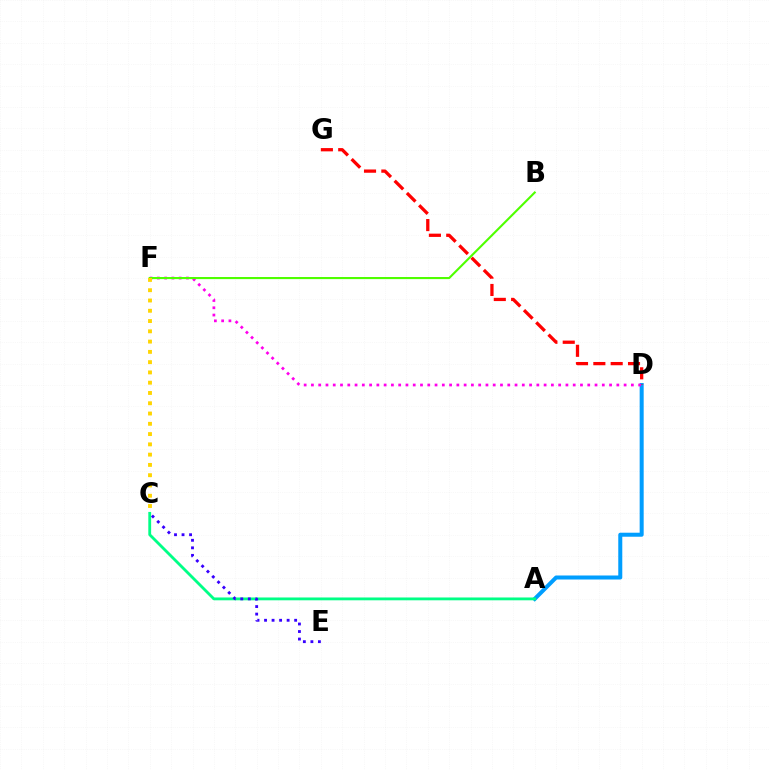{('A', 'D'): [{'color': '#009eff', 'line_style': 'solid', 'thickness': 2.89}], ('A', 'C'): [{'color': '#00ff86', 'line_style': 'solid', 'thickness': 2.03}], ('D', 'G'): [{'color': '#ff0000', 'line_style': 'dashed', 'thickness': 2.35}], ('D', 'F'): [{'color': '#ff00ed', 'line_style': 'dotted', 'thickness': 1.98}], ('B', 'F'): [{'color': '#4fff00', 'line_style': 'solid', 'thickness': 1.52}], ('C', 'E'): [{'color': '#3700ff', 'line_style': 'dotted', 'thickness': 2.04}], ('C', 'F'): [{'color': '#ffd500', 'line_style': 'dotted', 'thickness': 2.79}]}